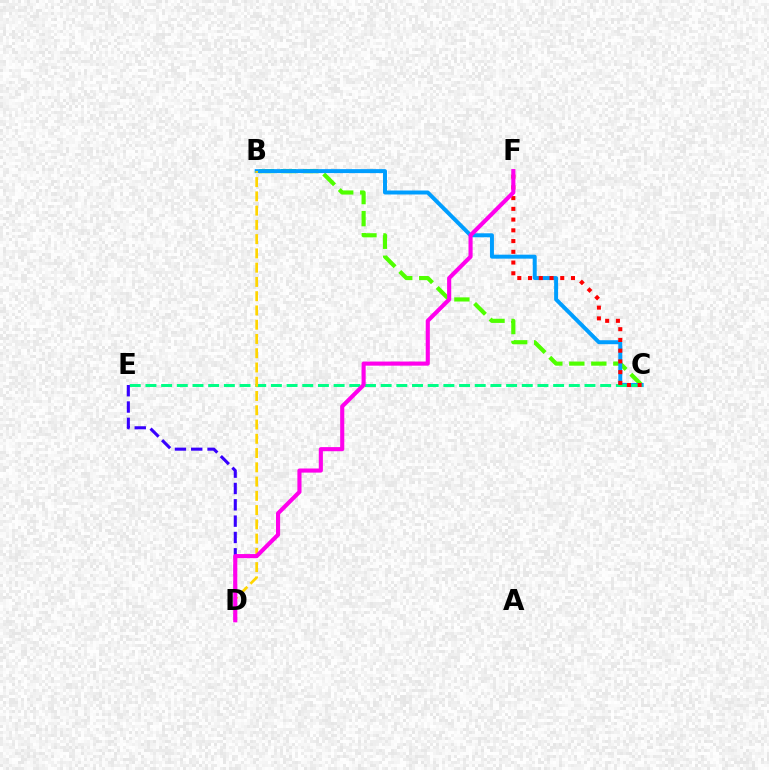{('B', 'C'): [{'color': '#4fff00', 'line_style': 'dashed', 'thickness': 2.99}, {'color': '#009eff', 'line_style': 'solid', 'thickness': 2.86}], ('C', 'E'): [{'color': '#00ff86', 'line_style': 'dashed', 'thickness': 2.13}], ('C', 'F'): [{'color': '#ff0000', 'line_style': 'dotted', 'thickness': 2.92}], ('B', 'D'): [{'color': '#ffd500', 'line_style': 'dashed', 'thickness': 1.94}], ('D', 'E'): [{'color': '#3700ff', 'line_style': 'dashed', 'thickness': 2.22}], ('D', 'F'): [{'color': '#ff00ed', 'line_style': 'solid', 'thickness': 2.96}]}